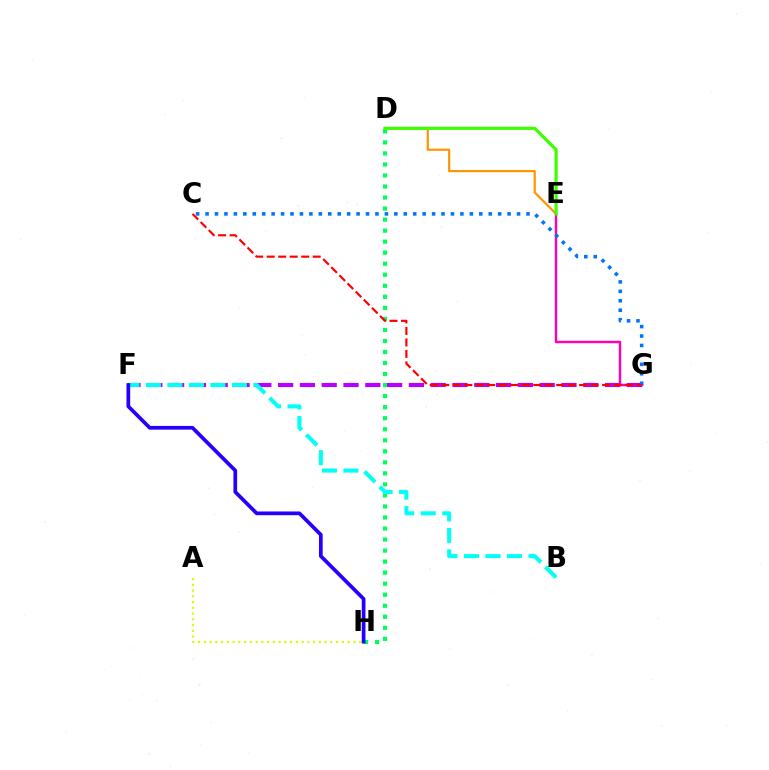{('A', 'H'): [{'color': '#d1ff00', 'line_style': 'dotted', 'thickness': 1.56}], ('D', 'E'): [{'color': '#ff9400', 'line_style': 'solid', 'thickness': 1.57}, {'color': '#3dff00', 'line_style': 'solid', 'thickness': 2.29}], ('D', 'H'): [{'color': '#00ff5c', 'line_style': 'dotted', 'thickness': 3.0}], ('E', 'G'): [{'color': '#ff00ac', 'line_style': 'solid', 'thickness': 1.74}], ('F', 'G'): [{'color': '#b900ff', 'line_style': 'dashed', 'thickness': 2.96}], ('B', 'F'): [{'color': '#00fff6', 'line_style': 'dashed', 'thickness': 2.92}], ('F', 'H'): [{'color': '#2500ff', 'line_style': 'solid', 'thickness': 2.67}], ('C', 'G'): [{'color': '#0074ff', 'line_style': 'dotted', 'thickness': 2.56}, {'color': '#ff0000', 'line_style': 'dashed', 'thickness': 1.56}]}